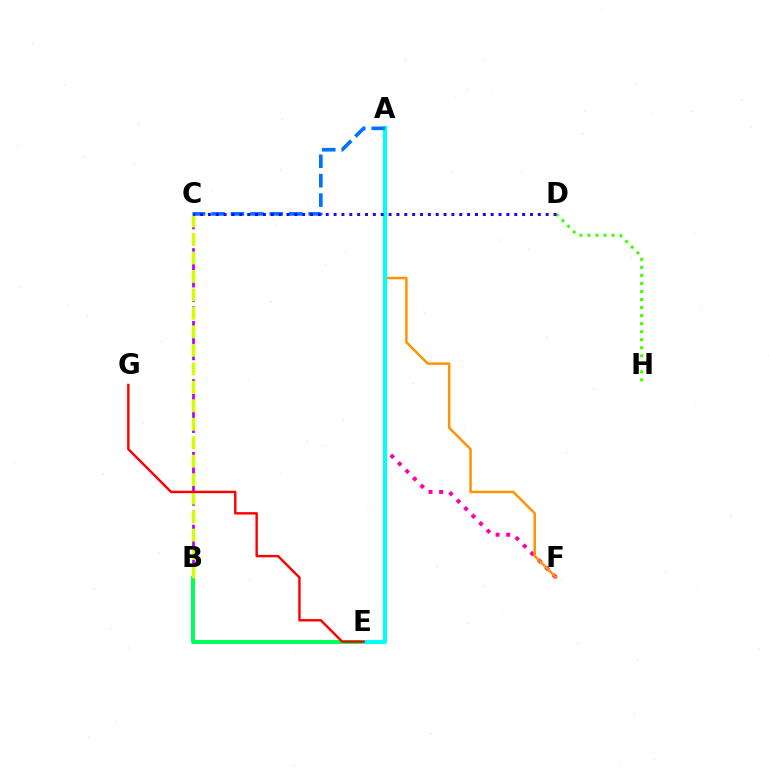{('B', 'C'): [{'color': '#b900ff', 'line_style': 'dashed', 'thickness': 1.98}, {'color': '#d1ff00', 'line_style': 'dashed', 'thickness': 2.51}], ('B', 'E'): [{'color': '#00ff5c', 'line_style': 'solid', 'thickness': 2.85}], ('A', 'F'): [{'color': '#ff00ac', 'line_style': 'dotted', 'thickness': 2.88}, {'color': '#ff9400', 'line_style': 'solid', 'thickness': 1.8}], ('A', 'E'): [{'color': '#00fff6', 'line_style': 'solid', 'thickness': 2.92}], ('A', 'C'): [{'color': '#0074ff', 'line_style': 'dashed', 'thickness': 2.64}], ('E', 'G'): [{'color': '#ff0000', 'line_style': 'solid', 'thickness': 1.74}], ('D', 'H'): [{'color': '#3dff00', 'line_style': 'dotted', 'thickness': 2.18}], ('C', 'D'): [{'color': '#2500ff', 'line_style': 'dotted', 'thickness': 2.13}]}